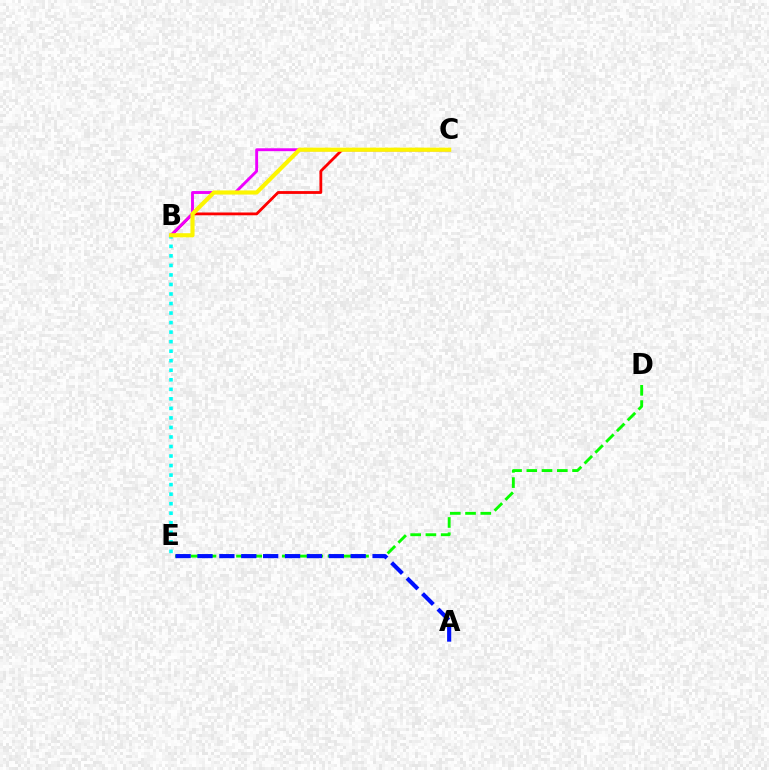{('B', 'E'): [{'color': '#00fff6', 'line_style': 'dotted', 'thickness': 2.59}], ('B', 'C'): [{'color': '#ff0000', 'line_style': 'solid', 'thickness': 2.02}, {'color': '#ee00ff', 'line_style': 'solid', 'thickness': 2.08}, {'color': '#fcf500', 'line_style': 'solid', 'thickness': 2.98}], ('D', 'E'): [{'color': '#08ff00', 'line_style': 'dashed', 'thickness': 2.07}], ('A', 'E'): [{'color': '#0010ff', 'line_style': 'dashed', 'thickness': 2.97}]}